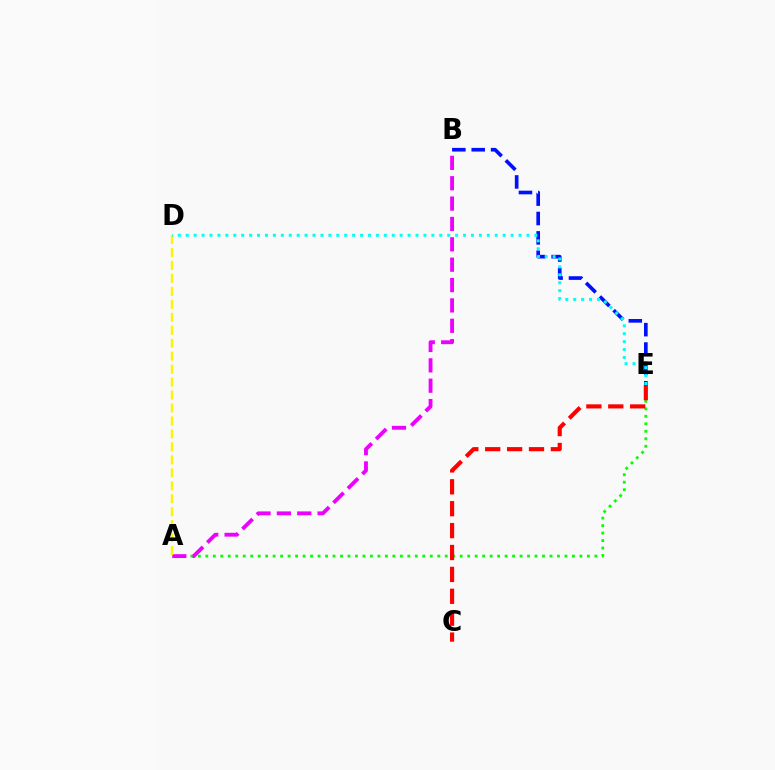{('A', 'E'): [{'color': '#08ff00', 'line_style': 'dotted', 'thickness': 2.03}], ('C', 'E'): [{'color': '#ff0000', 'line_style': 'dashed', 'thickness': 2.97}], ('B', 'E'): [{'color': '#0010ff', 'line_style': 'dashed', 'thickness': 2.63}], ('A', 'B'): [{'color': '#ee00ff', 'line_style': 'dashed', 'thickness': 2.77}], ('A', 'D'): [{'color': '#fcf500', 'line_style': 'dashed', 'thickness': 1.76}], ('D', 'E'): [{'color': '#00fff6', 'line_style': 'dotted', 'thickness': 2.15}]}